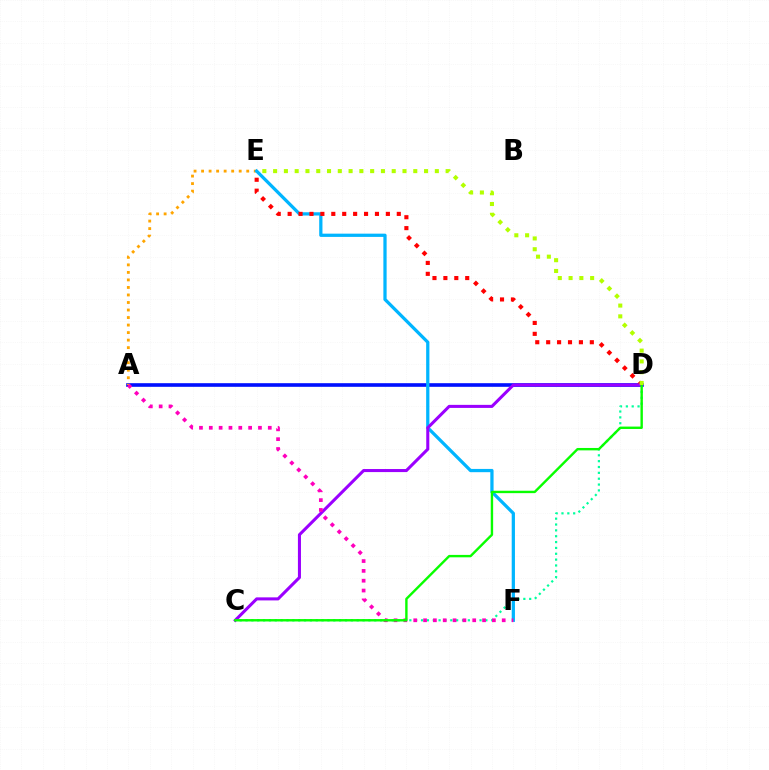{('A', 'D'): [{'color': '#0010ff', 'line_style': 'solid', 'thickness': 2.61}], ('A', 'E'): [{'color': '#ffa500', 'line_style': 'dotted', 'thickness': 2.04}], ('E', 'F'): [{'color': '#00b5ff', 'line_style': 'solid', 'thickness': 2.34}], ('C', 'D'): [{'color': '#00ff9d', 'line_style': 'dotted', 'thickness': 1.59}, {'color': '#9b00ff', 'line_style': 'solid', 'thickness': 2.2}, {'color': '#08ff00', 'line_style': 'solid', 'thickness': 1.73}], ('D', 'E'): [{'color': '#ff0000', 'line_style': 'dotted', 'thickness': 2.97}, {'color': '#b3ff00', 'line_style': 'dotted', 'thickness': 2.93}], ('A', 'F'): [{'color': '#ff00bd', 'line_style': 'dotted', 'thickness': 2.67}]}